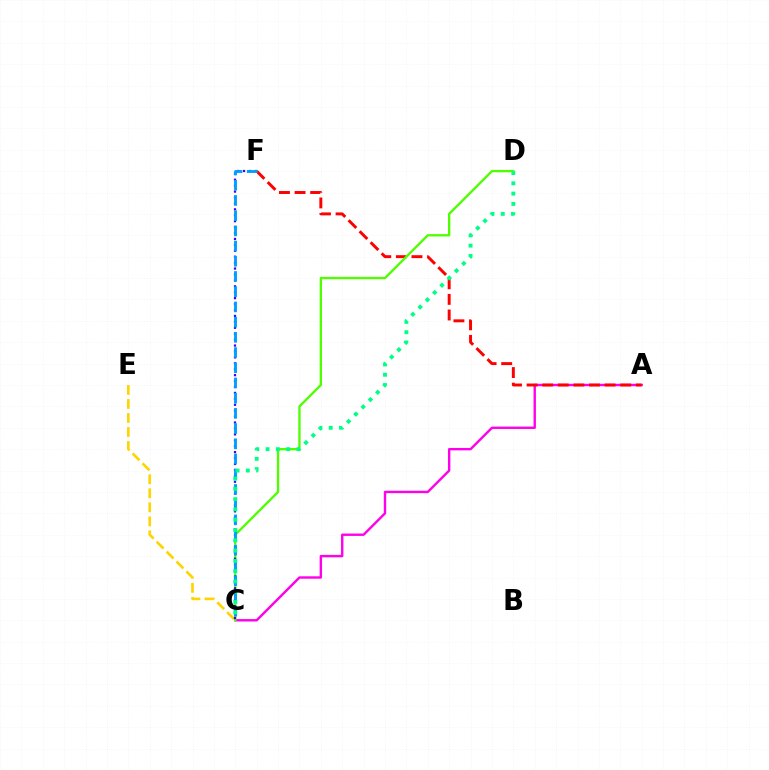{('C', 'E'): [{'color': '#ffd500', 'line_style': 'dashed', 'thickness': 1.91}], ('A', 'C'): [{'color': '#ff00ed', 'line_style': 'solid', 'thickness': 1.73}], ('A', 'F'): [{'color': '#ff0000', 'line_style': 'dashed', 'thickness': 2.12}], ('C', 'D'): [{'color': '#4fff00', 'line_style': 'solid', 'thickness': 1.68}, {'color': '#00ff86', 'line_style': 'dotted', 'thickness': 2.79}], ('C', 'F'): [{'color': '#3700ff', 'line_style': 'dotted', 'thickness': 1.61}, {'color': '#009eff', 'line_style': 'dashed', 'thickness': 2.07}]}